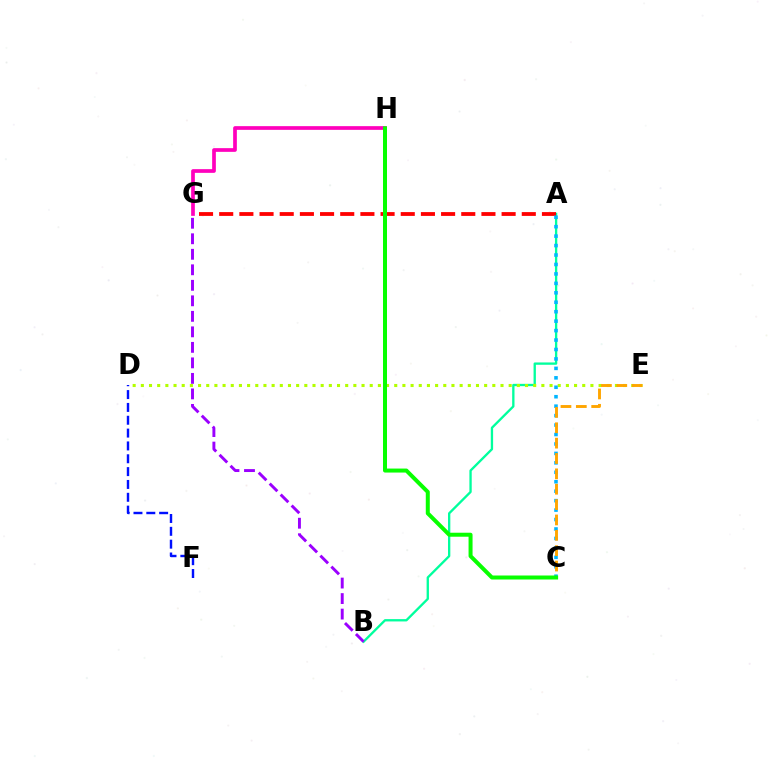{('A', 'B'): [{'color': '#00ff9d', 'line_style': 'solid', 'thickness': 1.67}], ('B', 'G'): [{'color': '#9b00ff', 'line_style': 'dashed', 'thickness': 2.11}], ('D', 'E'): [{'color': '#b3ff00', 'line_style': 'dotted', 'thickness': 2.22}], ('A', 'G'): [{'color': '#ff0000', 'line_style': 'dashed', 'thickness': 2.74}], ('A', 'C'): [{'color': '#00b5ff', 'line_style': 'dotted', 'thickness': 2.57}], ('G', 'H'): [{'color': '#ff00bd', 'line_style': 'solid', 'thickness': 2.67}], ('D', 'F'): [{'color': '#0010ff', 'line_style': 'dashed', 'thickness': 1.74}], ('C', 'E'): [{'color': '#ffa500', 'line_style': 'dashed', 'thickness': 2.09}], ('C', 'H'): [{'color': '#08ff00', 'line_style': 'solid', 'thickness': 2.88}]}